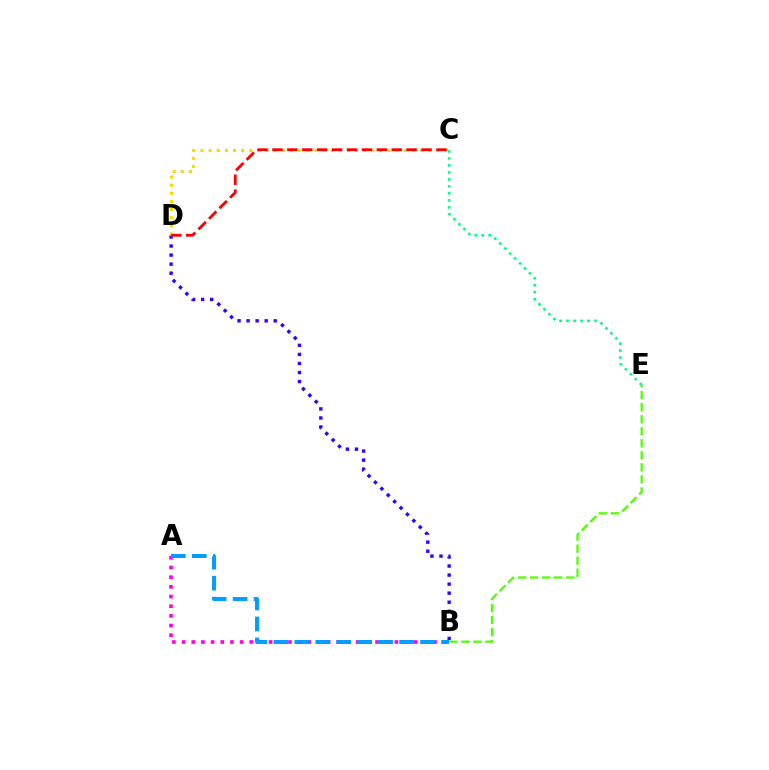{('B', 'D'): [{'color': '#3700ff', 'line_style': 'dotted', 'thickness': 2.46}], ('A', 'B'): [{'color': '#ff00ed', 'line_style': 'dotted', 'thickness': 2.63}, {'color': '#009eff', 'line_style': 'dashed', 'thickness': 2.85}], ('C', 'D'): [{'color': '#ffd500', 'line_style': 'dotted', 'thickness': 2.21}, {'color': '#ff0000', 'line_style': 'dashed', 'thickness': 2.03}], ('C', 'E'): [{'color': '#00ff86', 'line_style': 'dotted', 'thickness': 1.9}], ('B', 'E'): [{'color': '#4fff00', 'line_style': 'dashed', 'thickness': 1.64}]}